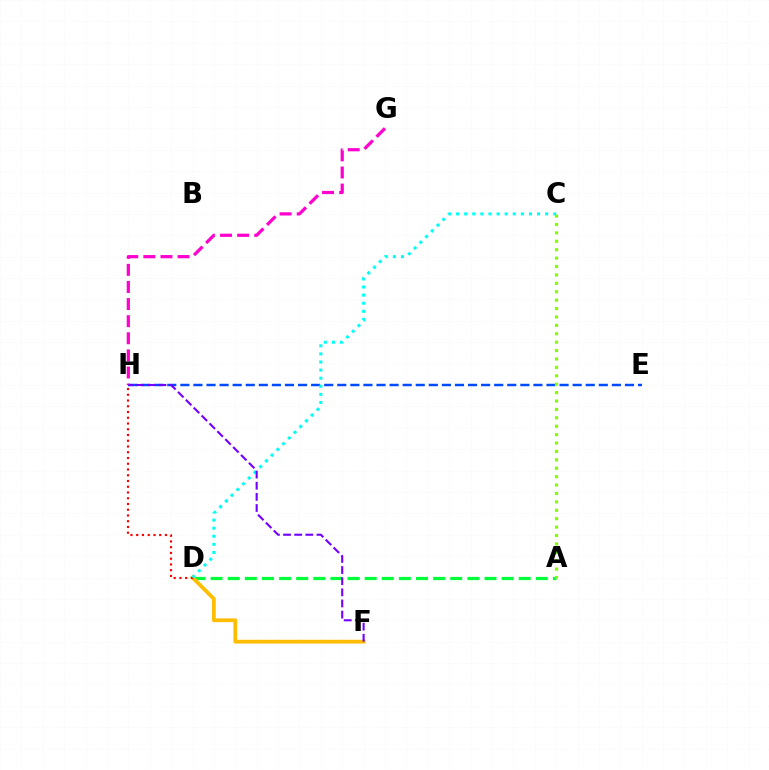{('E', 'H'): [{'color': '#004bff', 'line_style': 'dashed', 'thickness': 1.78}], ('A', 'D'): [{'color': '#00ff39', 'line_style': 'dashed', 'thickness': 2.33}], ('G', 'H'): [{'color': '#ff00cf', 'line_style': 'dashed', 'thickness': 2.32}], ('A', 'C'): [{'color': '#84ff00', 'line_style': 'dotted', 'thickness': 2.28}], ('D', 'F'): [{'color': '#ffbd00', 'line_style': 'solid', 'thickness': 2.73}], ('D', 'H'): [{'color': '#ff0000', 'line_style': 'dotted', 'thickness': 1.56}], ('C', 'D'): [{'color': '#00fff6', 'line_style': 'dotted', 'thickness': 2.2}], ('F', 'H'): [{'color': '#7200ff', 'line_style': 'dashed', 'thickness': 1.51}]}